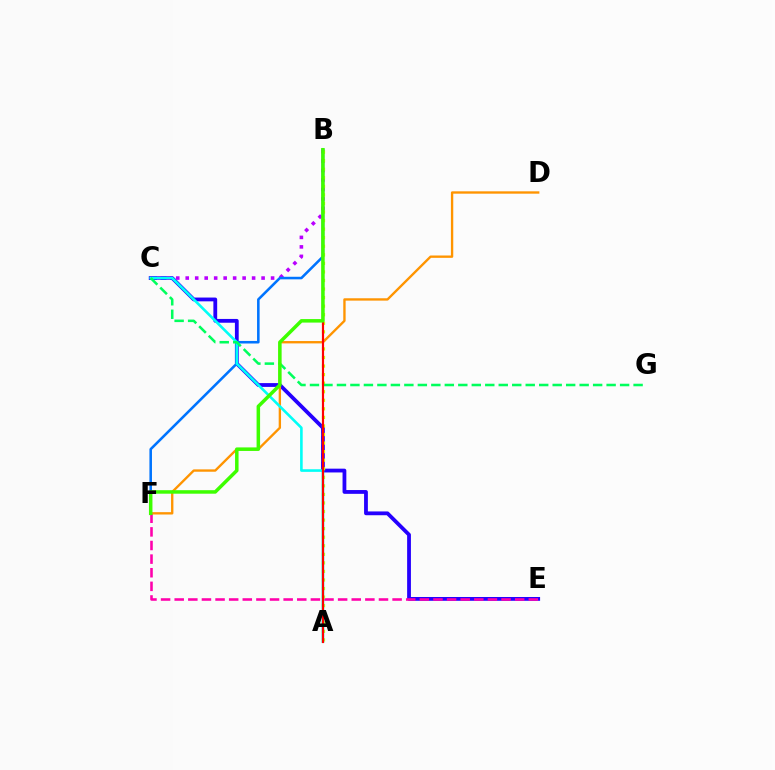{('C', 'E'): [{'color': '#2500ff', 'line_style': 'solid', 'thickness': 2.73}], ('E', 'F'): [{'color': '#ff00ac', 'line_style': 'dashed', 'thickness': 1.85}], ('B', 'C'): [{'color': '#b900ff', 'line_style': 'dotted', 'thickness': 2.58}], ('B', 'F'): [{'color': '#0074ff', 'line_style': 'solid', 'thickness': 1.84}, {'color': '#3dff00', 'line_style': 'solid', 'thickness': 2.52}], ('A', 'B'): [{'color': '#d1ff00', 'line_style': 'dotted', 'thickness': 2.33}, {'color': '#ff0000', 'line_style': 'solid', 'thickness': 1.56}], ('D', 'F'): [{'color': '#ff9400', 'line_style': 'solid', 'thickness': 1.69}], ('A', 'C'): [{'color': '#00fff6', 'line_style': 'solid', 'thickness': 1.88}], ('C', 'G'): [{'color': '#00ff5c', 'line_style': 'dashed', 'thickness': 1.83}]}